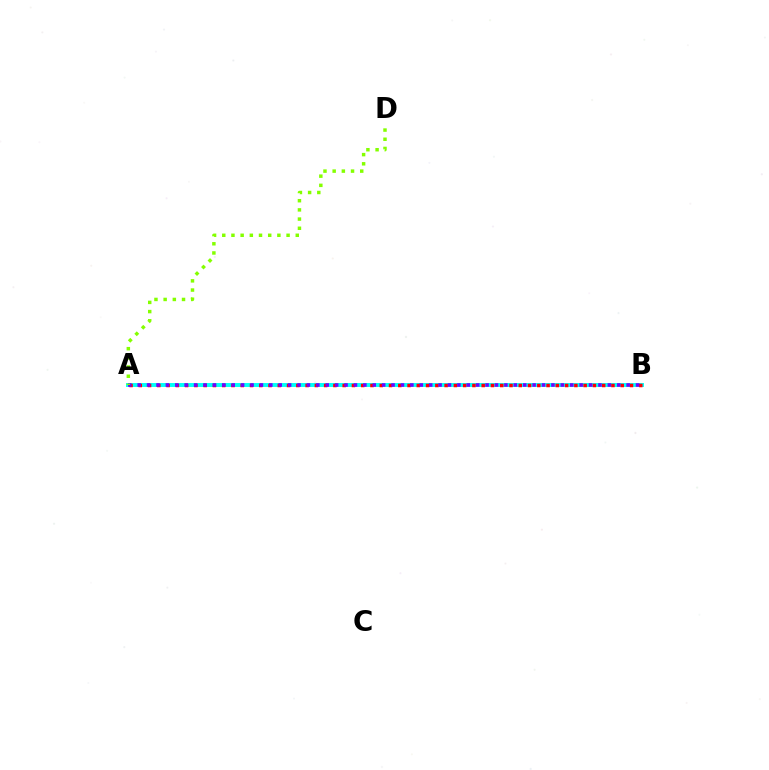{('A', 'B'): [{'color': '#00fff6', 'line_style': 'solid', 'thickness': 2.83}, {'color': '#ff0000', 'line_style': 'dotted', 'thickness': 2.52}, {'color': '#7200ff', 'line_style': 'dotted', 'thickness': 2.55}], ('A', 'D'): [{'color': '#84ff00', 'line_style': 'dotted', 'thickness': 2.5}]}